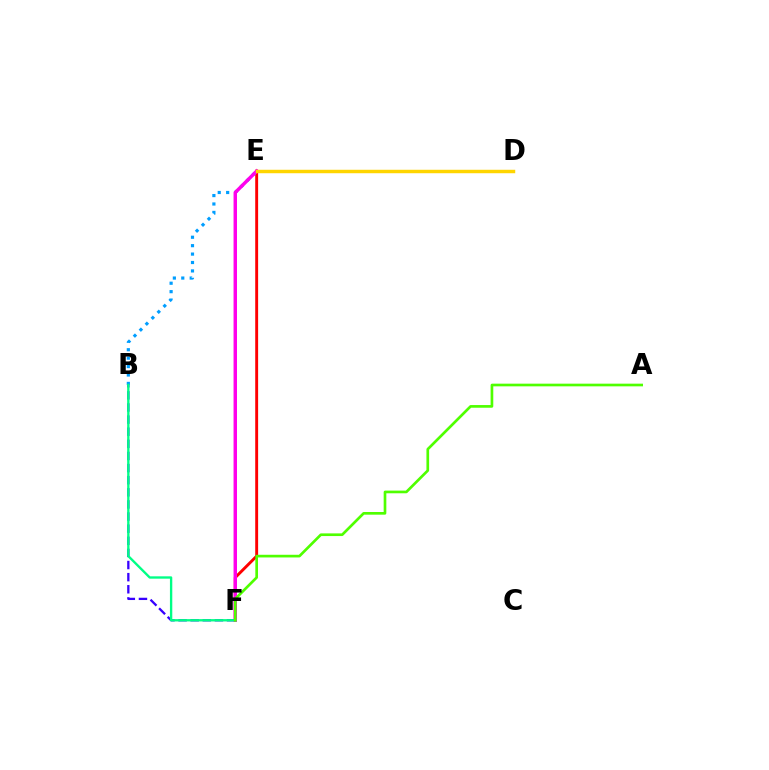{('B', 'F'): [{'color': '#3700ff', 'line_style': 'dashed', 'thickness': 1.65}, {'color': '#00ff86', 'line_style': 'solid', 'thickness': 1.69}], ('E', 'F'): [{'color': '#ff0000', 'line_style': 'solid', 'thickness': 2.09}, {'color': '#ff00ed', 'line_style': 'solid', 'thickness': 2.49}], ('B', 'E'): [{'color': '#009eff', 'line_style': 'dotted', 'thickness': 2.29}], ('A', 'F'): [{'color': '#4fff00', 'line_style': 'solid', 'thickness': 1.93}], ('D', 'E'): [{'color': '#ffd500', 'line_style': 'solid', 'thickness': 2.49}]}